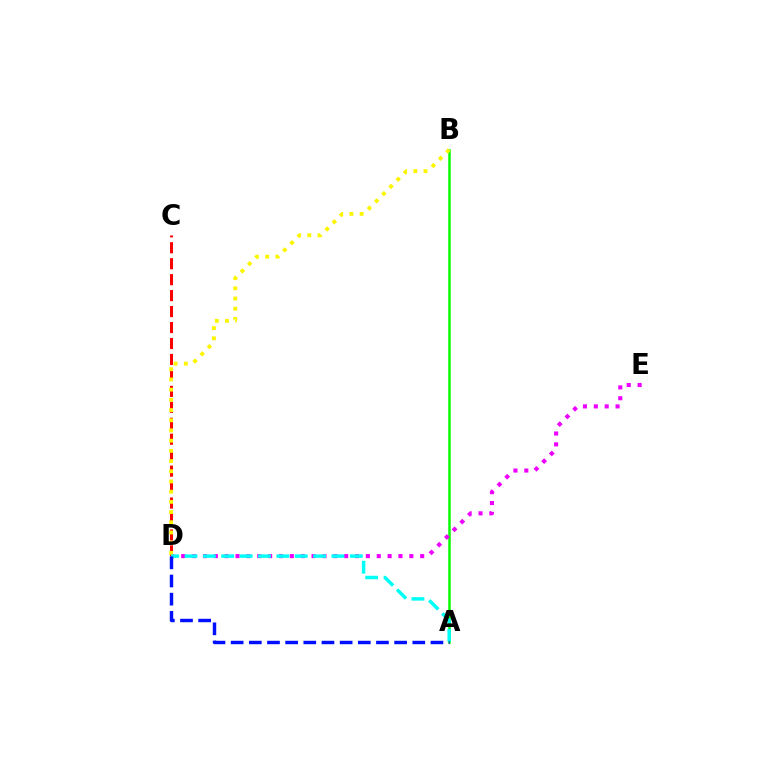{('C', 'D'): [{'color': '#ff0000', 'line_style': 'dashed', 'thickness': 2.17}], ('A', 'B'): [{'color': '#08ff00', 'line_style': 'solid', 'thickness': 1.81}], ('D', 'E'): [{'color': '#ee00ff', 'line_style': 'dotted', 'thickness': 2.95}], ('B', 'D'): [{'color': '#fcf500', 'line_style': 'dotted', 'thickness': 2.77}], ('A', 'D'): [{'color': '#00fff6', 'line_style': 'dashed', 'thickness': 2.5}, {'color': '#0010ff', 'line_style': 'dashed', 'thickness': 2.47}]}